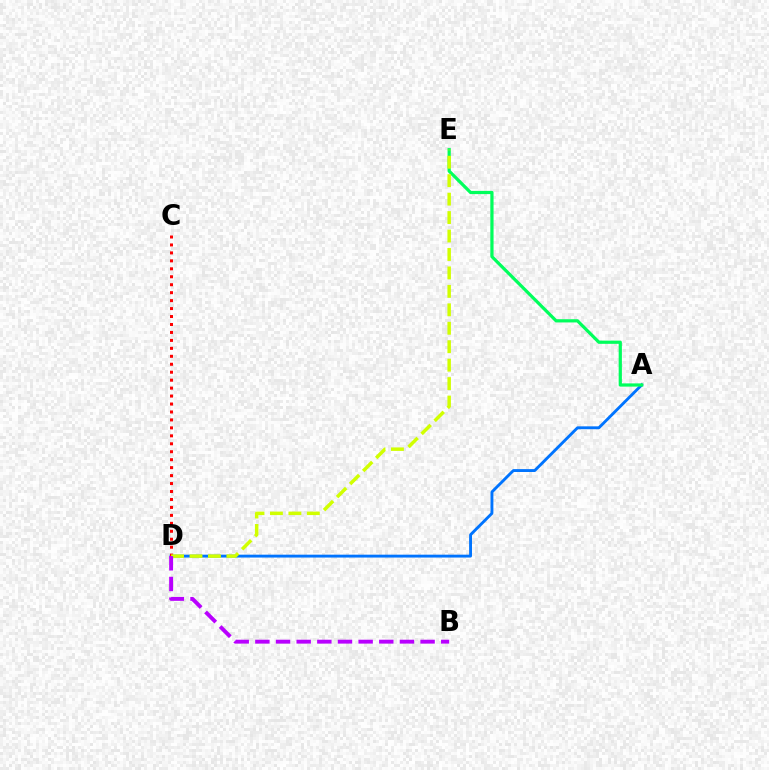{('A', 'D'): [{'color': '#0074ff', 'line_style': 'solid', 'thickness': 2.07}], ('C', 'D'): [{'color': '#ff0000', 'line_style': 'dotted', 'thickness': 2.16}], ('A', 'E'): [{'color': '#00ff5c', 'line_style': 'solid', 'thickness': 2.32}], ('D', 'E'): [{'color': '#d1ff00', 'line_style': 'dashed', 'thickness': 2.51}], ('B', 'D'): [{'color': '#b900ff', 'line_style': 'dashed', 'thickness': 2.81}]}